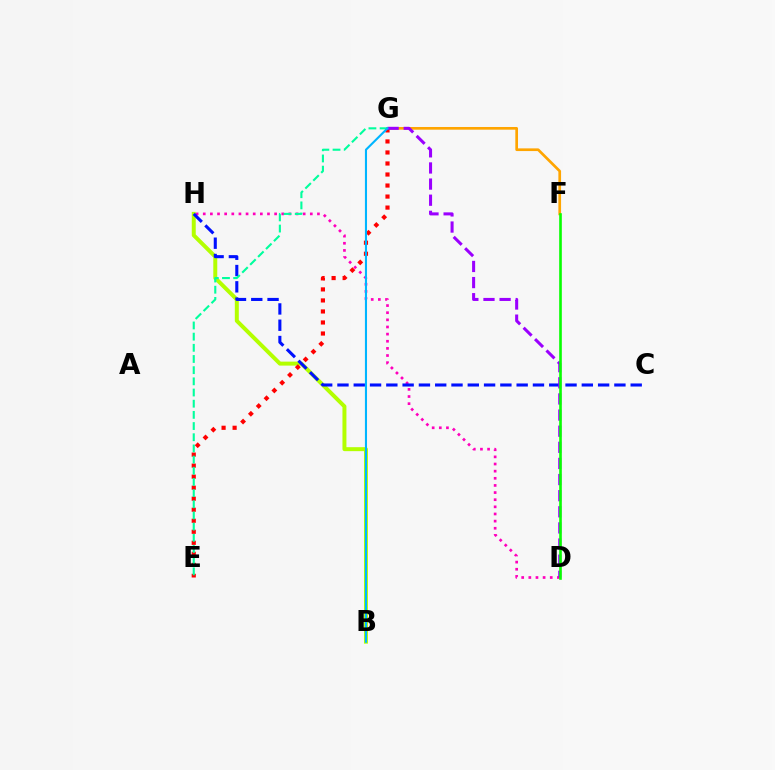{('B', 'H'): [{'color': '#b3ff00', 'line_style': 'solid', 'thickness': 2.86}], ('D', 'H'): [{'color': '#ff00bd', 'line_style': 'dotted', 'thickness': 1.94}], ('F', 'G'): [{'color': '#ffa500', 'line_style': 'solid', 'thickness': 1.94}], ('C', 'H'): [{'color': '#0010ff', 'line_style': 'dashed', 'thickness': 2.21}], ('E', 'G'): [{'color': '#ff0000', 'line_style': 'dotted', 'thickness': 3.0}, {'color': '#00ff9d', 'line_style': 'dashed', 'thickness': 1.52}], ('D', 'G'): [{'color': '#9b00ff', 'line_style': 'dashed', 'thickness': 2.19}], ('B', 'G'): [{'color': '#00b5ff', 'line_style': 'solid', 'thickness': 1.51}], ('D', 'F'): [{'color': '#08ff00', 'line_style': 'solid', 'thickness': 1.89}]}